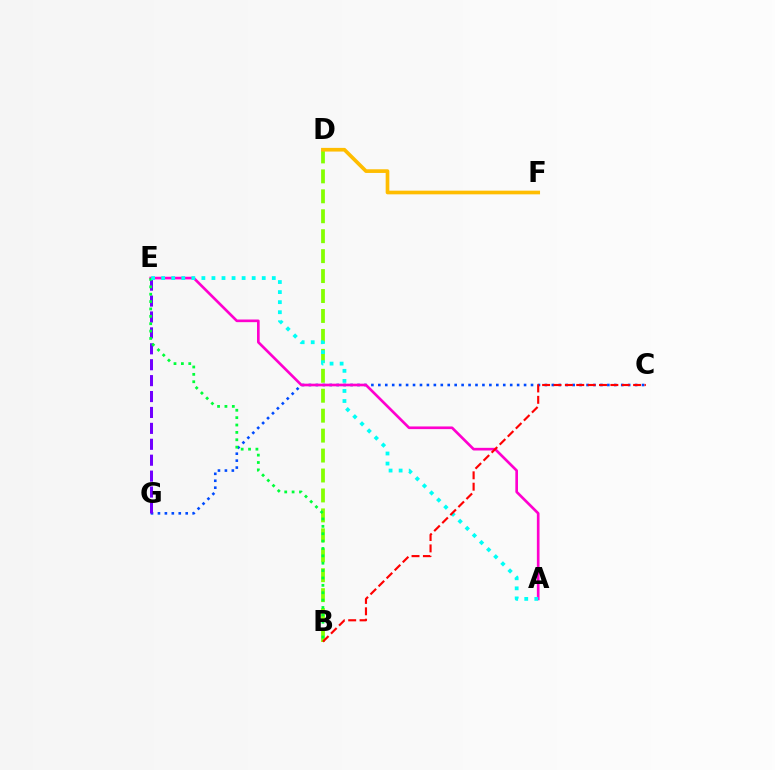{('C', 'G'): [{'color': '#004bff', 'line_style': 'dotted', 'thickness': 1.89}], ('E', 'G'): [{'color': '#7200ff', 'line_style': 'dashed', 'thickness': 2.16}], ('A', 'E'): [{'color': '#ff00cf', 'line_style': 'solid', 'thickness': 1.92}, {'color': '#00fff6', 'line_style': 'dotted', 'thickness': 2.73}], ('B', 'D'): [{'color': '#84ff00', 'line_style': 'dashed', 'thickness': 2.71}], ('B', 'E'): [{'color': '#00ff39', 'line_style': 'dotted', 'thickness': 2.0}], ('D', 'F'): [{'color': '#ffbd00', 'line_style': 'solid', 'thickness': 2.64}], ('B', 'C'): [{'color': '#ff0000', 'line_style': 'dashed', 'thickness': 1.55}]}